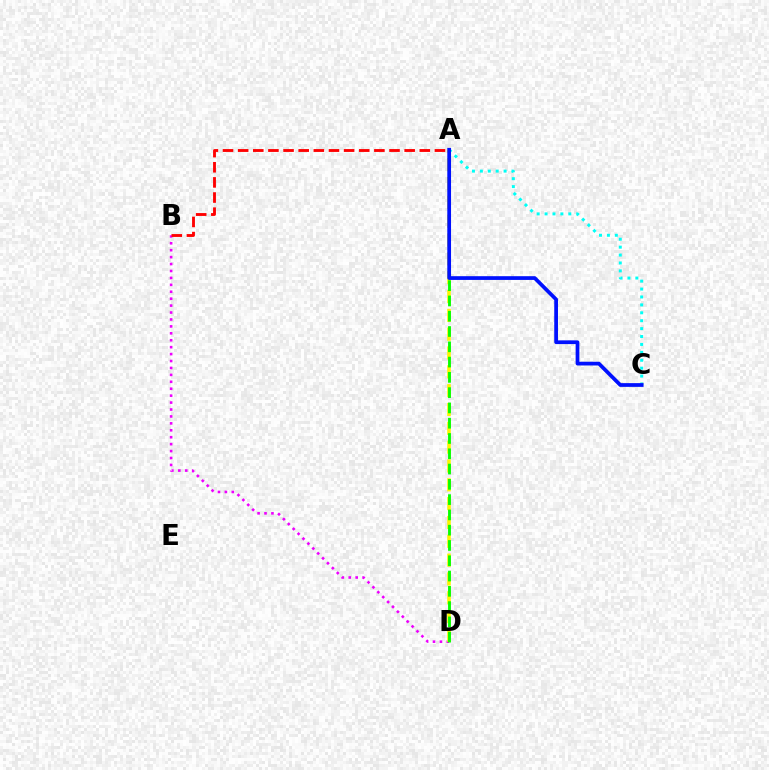{('B', 'D'): [{'color': '#ee00ff', 'line_style': 'dotted', 'thickness': 1.88}], ('A', 'D'): [{'color': '#fcf500', 'line_style': 'dashed', 'thickness': 2.56}, {'color': '#08ff00', 'line_style': 'dashed', 'thickness': 2.08}], ('A', 'C'): [{'color': '#00fff6', 'line_style': 'dotted', 'thickness': 2.15}, {'color': '#0010ff', 'line_style': 'solid', 'thickness': 2.69}], ('A', 'B'): [{'color': '#ff0000', 'line_style': 'dashed', 'thickness': 2.06}]}